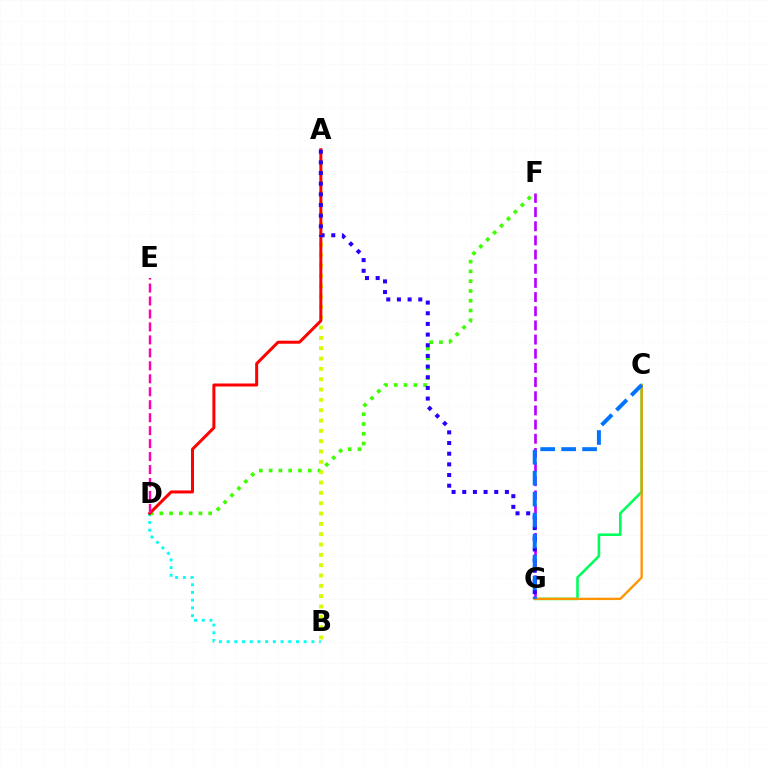{('F', 'G'): [{'color': '#b900ff', 'line_style': 'dashed', 'thickness': 1.92}], ('C', 'G'): [{'color': '#00ff5c', 'line_style': 'solid', 'thickness': 1.87}, {'color': '#ff9400', 'line_style': 'solid', 'thickness': 1.67}, {'color': '#0074ff', 'line_style': 'dashed', 'thickness': 2.85}], ('B', 'D'): [{'color': '#00fff6', 'line_style': 'dotted', 'thickness': 2.09}], ('D', 'F'): [{'color': '#3dff00', 'line_style': 'dotted', 'thickness': 2.65}], ('A', 'B'): [{'color': '#d1ff00', 'line_style': 'dotted', 'thickness': 2.81}], ('A', 'D'): [{'color': '#ff0000', 'line_style': 'solid', 'thickness': 2.17}], ('A', 'G'): [{'color': '#2500ff', 'line_style': 'dotted', 'thickness': 2.9}], ('D', 'E'): [{'color': '#ff00ac', 'line_style': 'dashed', 'thickness': 1.76}]}